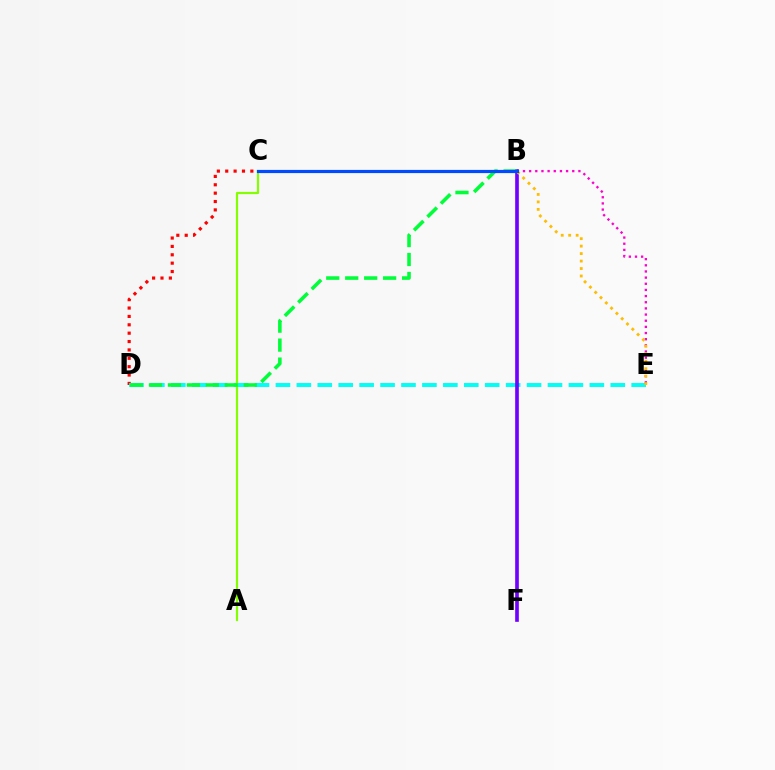{('C', 'D'): [{'color': '#ff0000', 'line_style': 'dotted', 'thickness': 2.28}], ('D', 'E'): [{'color': '#00fff6', 'line_style': 'dashed', 'thickness': 2.84}], ('B', 'F'): [{'color': '#7200ff', 'line_style': 'solid', 'thickness': 2.63}], ('B', 'E'): [{'color': '#ff00cf', 'line_style': 'dotted', 'thickness': 1.67}, {'color': '#ffbd00', 'line_style': 'dotted', 'thickness': 2.03}], ('A', 'C'): [{'color': '#84ff00', 'line_style': 'solid', 'thickness': 1.57}], ('B', 'D'): [{'color': '#00ff39', 'line_style': 'dashed', 'thickness': 2.58}], ('B', 'C'): [{'color': '#004bff', 'line_style': 'solid', 'thickness': 2.3}]}